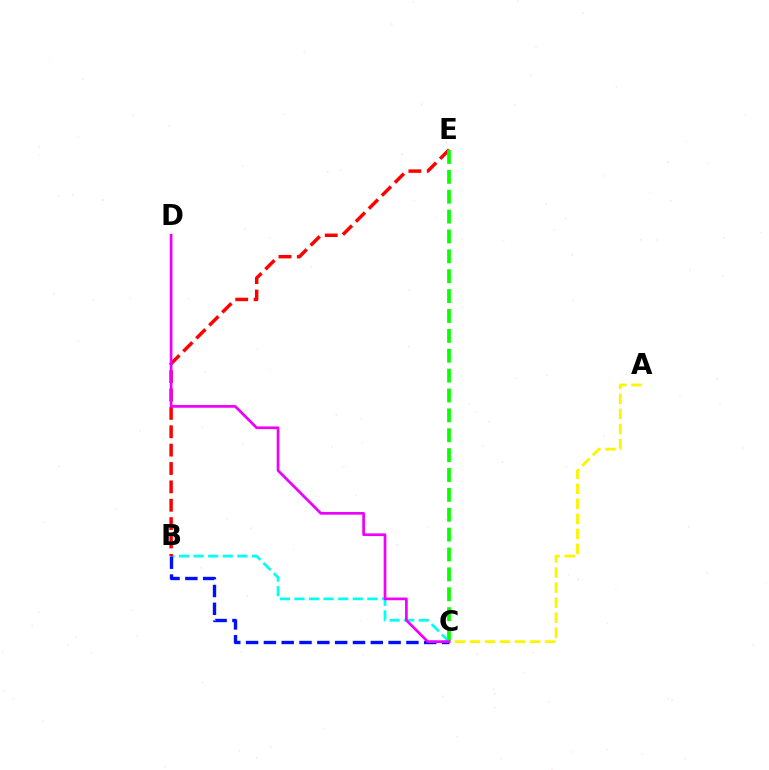{('A', 'C'): [{'color': '#fcf500', 'line_style': 'dashed', 'thickness': 2.04}], ('B', 'C'): [{'color': '#00fff6', 'line_style': 'dashed', 'thickness': 1.98}, {'color': '#0010ff', 'line_style': 'dashed', 'thickness': 2.42}], ('B', 'E'): [{'color': '#ff0000', 'line_style': 'dashed', 'thickness': 2.5}], ('C', 'E'): [{'color': '#08ff00', 'line_style': 'dashed', 'thickness': 2.7}], ('C', 'D'): [{'color': '#ee00ff', 'line_style': 'solid', 'thickness': 1.95}]}